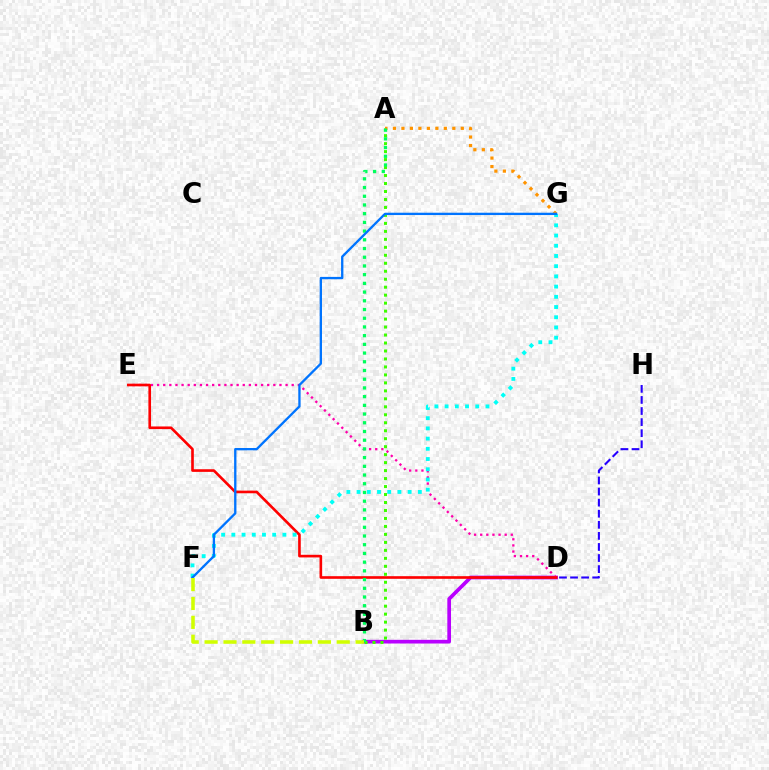{('B', 'D'): [{'color': '#b900ff', 'line_style': 'solid', 'thickness': 2.65}], ('D', 'E'): [{'color': '#ff00ac', 'line_style': 'dotted', 'thickness': 1.66}, {'color': '#ff0000', 'line_style': 'solid', 'thickness': 1.9}], ('D', 'H'): [{'color': '#2500ff', 'line_style': 'dashed', 'thickness': 1.51}], ('A', 'B'): [{'color': '#3dff00', 'line_style': 'dotted', 'thickness': 2.17}, {'color': '#00ff5c', 'line_style': 'dotted', 'thickness': 2.37}], ('A', 'G'): [{'color': '#ff9400', 'line_style': 'dotted', 'thickness': 2.3}], ('F', 'G'): [{'color': '#00fff6', 'line_style': 'dotted', 'thickness': 2.77}, {'color': '#0074ff', 'line_style': 'solid', 'thickness': 1.67}], ('B', 'F'): [{'color': '#d1ff00', 'line_style': 'dashed', 'thickness': 2.56}]}